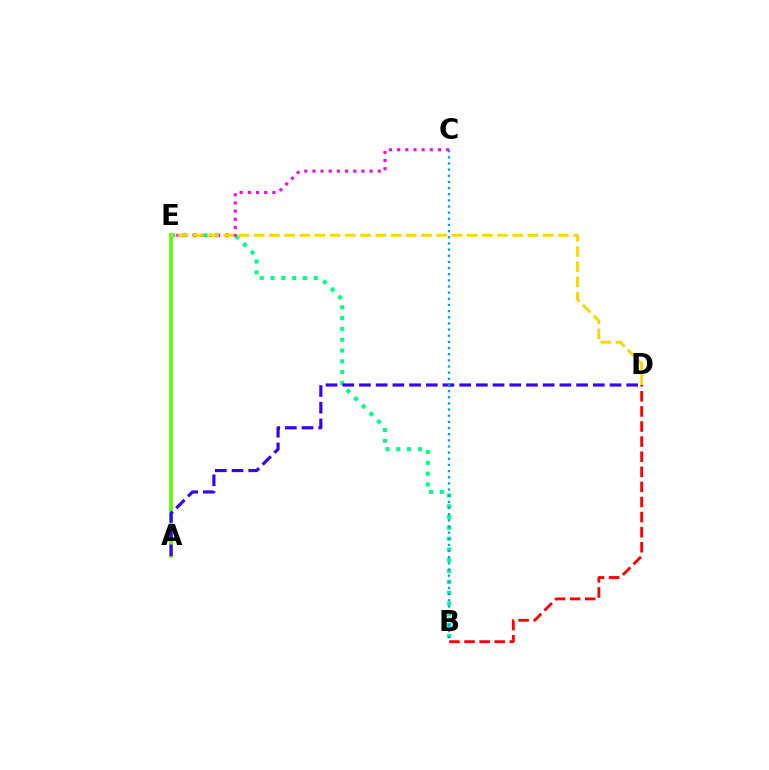{('B', 'E'): [{'color': '#00ff86', 'line_style': 'dotted', 'thickness': 2.93}], ('A', 'E'): [{'color': '#4fff00', 'line_style': 'solid', 'thickness': 2.59}], ('A', 'D'): [{'color': '#3700ff', 'line_style': 'dashed', 'thickness': 2.27}], ('B', 'C'): [{'color': '#009eff', 'line_style': 'dotted', 'thickness': 1.67}], ('B', 'D'): [{'color': '#ff0000', 'line_style': 'dashed', 'thickness': 2.05}], ('C', 'E'): [{'color': '#ff00ed', 'line_style': 'dotted', 'thickness': 2.22}], ('D', 'E'): [{'color': '#ffd500', 'line_style': 'dashed', 'thickness': 2.07}]}